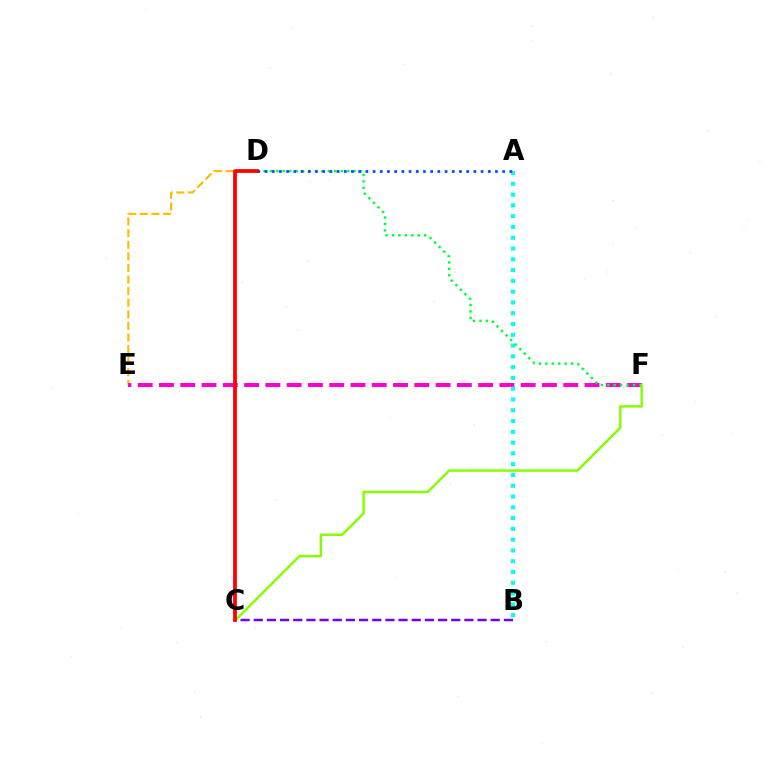{('D', 'E'): [{'color': '#ffbd00', 'line_style': 'dashed', 'thickness': 1.57}], ('E', 'F'): [{'color': '#ff00cf', 'line_style': 'dashed', 'thickness': 2.89}], ('D', 'F'): [{'color': '#00ff39', 'line_style': 'dotted', 'thickness': 1.75}], ('A', 'B'): [{'color': '#00fff6', 'line_style': 'dotted', 'thickness': 2.93}], ('B', 'C'): [{'color': '#7200ff', 'line_style': 'dashed', 'thickness': 1.79}], ('A', 'D'): [{'color': '#004bff', 'line_style': 'dotted', 'thickness': 1.96}], ('C', 'F'): [{'color': '#84ff00', 'line_style': 'solid', 'thickness': 1.77}], ('C', 'D'): [{'color': '#ff0000', 'line_style': 'solid', 'thickness': 2.71}]}